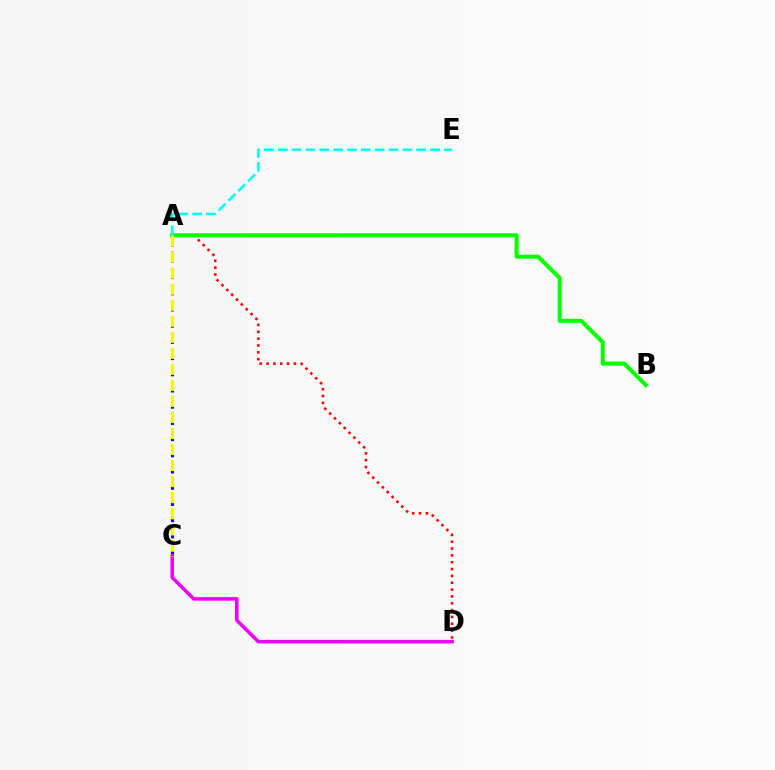{('A', 'D'): [{'color': '#ff0000', 'line_style': 'dotted', 'thickness': 1.86}], ('A', 'C'): [{'color': '#0010ff', 'line_style': 'dotted', 'thickness': 2.2}, {'color': '#fcf500', 'line_style': 'dashed', 'thickness': 2.18}], ('C', 'D'): [{'color': '#ee00ff', 'line_style': 'solid', 'thickness': 2.55}], ('A', 'B'): [{'color': '#08ff00', 'line_style': 'solid', 'thickness': 2.93}], ('A', 'E'): [{'color': '#00fff6', 'line_style': 'dashed', 'thickness': 1.88}]}